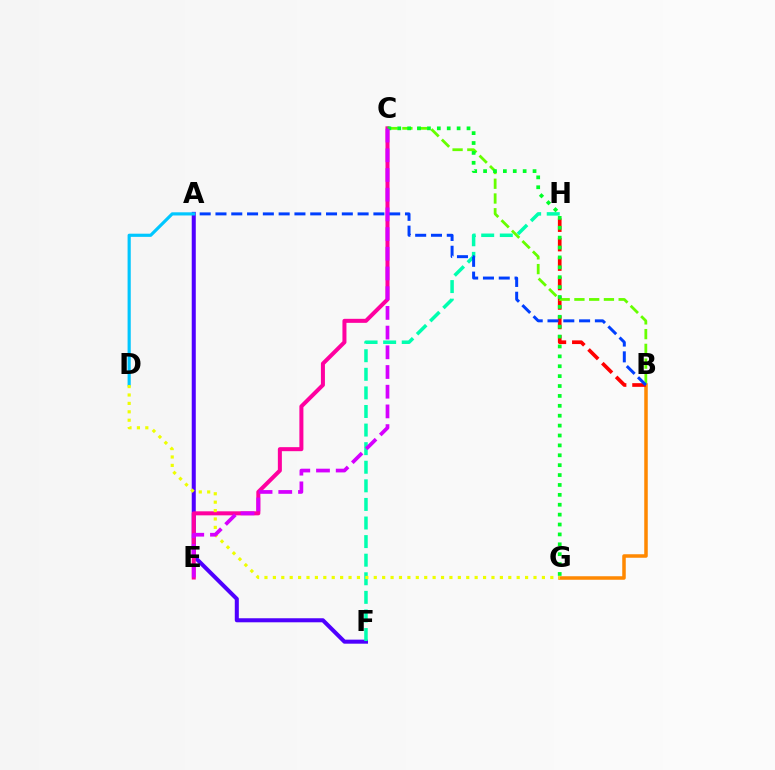{('B', 'G'): [{'color': '#ff8800', 'line_style': 'solid', 'thickness': 2.53}], ('B', 'H'): [{'color': '#ff0000', 'line_style': 'dashed', 'thickness': 2.64}], ('A', 'F'): [{'color': '#4f00ff', 'line_style': 'solid', 'thickness': 2.91}], ('B', 'C'): [{'color': '#66ff00', 'line_style': 'dashed', 'thickness': 2.0}], ('C', 'E'): [{'color': '#ff00a0', 'line_style': 'solid', 'thickness': 2.9}, {'color': '#d600ff', 'line_style': 'dashed', 'thickness': 2.68}], ('F', 'H'): [{'color': '#00ffaf', 'line_style': 'dashed', 'thickness': 2.53}], ('A', 'B'): [{'color': '#003fff', 'line_style': 'dashed', 'thickness': 2.15}], ('C', 'G'): [{'color': '#00ff27', 'line_style': 'dotted', 'thickness': 2.69}], ('A', 'D'): [{'color': '#00c7ff', 'line_style': 'solid', 'thickness': 2.28}], ('D', 'G'): [{'color': '#eeff00', 'line_style': 'dotted', 'thickness': 2.28}]}